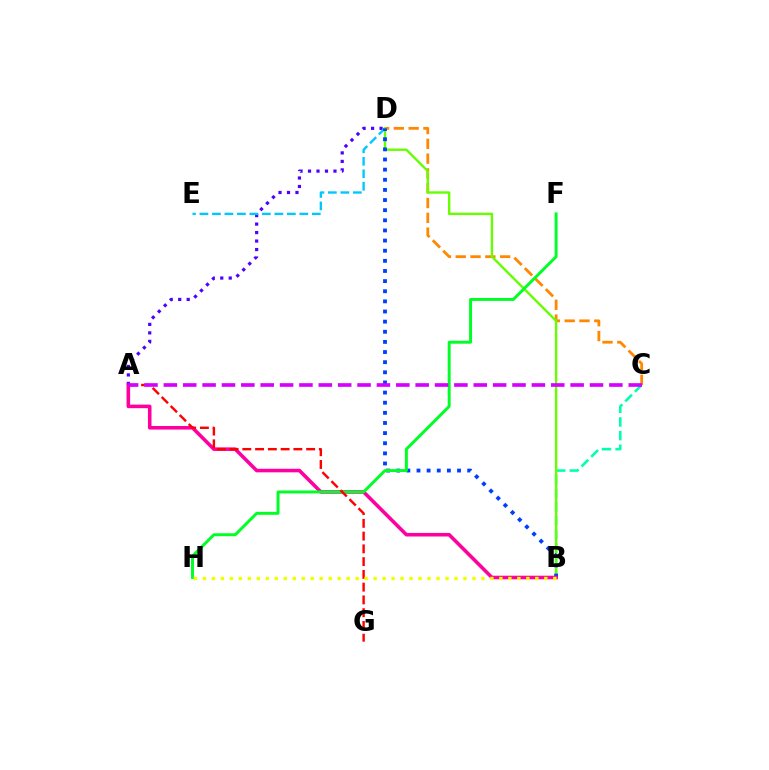{('A', 'D'): [{'color': '#4f00ff', 'line_style': 'dotted', 'thickness': 2.3}], ('B', 'C'): [{'color': '#00ffaf', 'line_style': 'dashed', 'thickness': 1.86}], ('D', 'E'): [{'color': '#00c7ff', 'line_style': 'dashed', 'thickness': 1.7}], ('C', 'D'): [{'color': '#ff8800', 'line_style': 'dashed', 'thickness': 2.01}], ('B', 'D'): [{'color': '#66ff00', 'line_style': 'solid', 'thickness': 1.71}, {'color': '#003fff', 'line_style': 'dotted', 'thickness': 2.75}], ('A', 'B'): [{'color': '#ff00a0', 'line_style': 'solid', 'thickness': 2.57}], ('F', 'H'): [{'color': '#00ff27', 'line_style': 'solid', 'thickness': 2.12}], ('A', 'G'): [{'color': '#ff0000', 'line_style': 'dashed', 'thickness': 1.73}], ('B', 'H'): [{'color': '#eeff00', 'line_style': 'dotted', 'thickness': 2.44}], ('A', 'C'): [{'color': '#d600ff', 'line_style': 'dashed', 'thickness': 2.63}]}